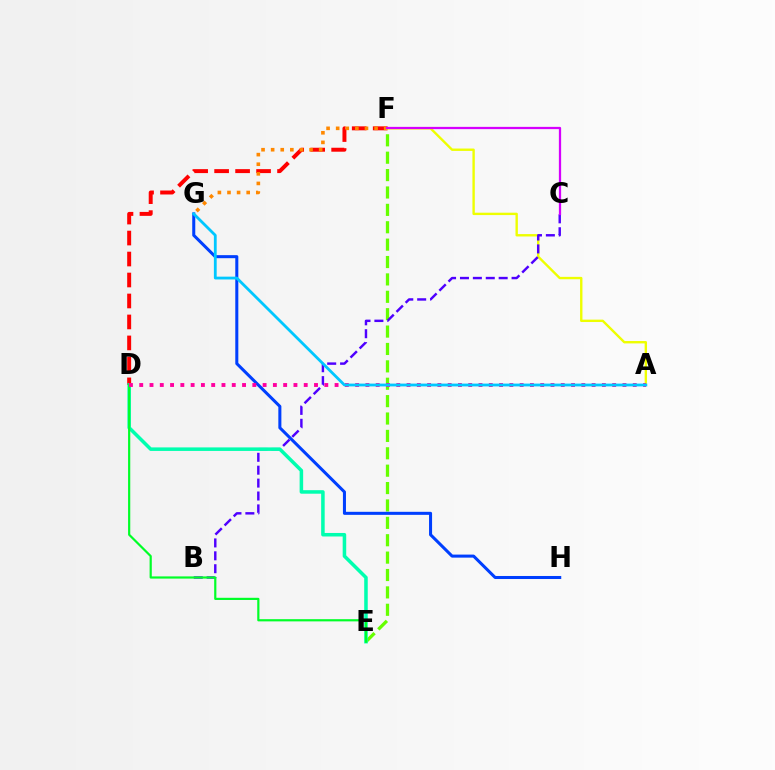{('D', 'F'): [{'color': '#ff0000', 'line_style': 'dashed', 'thickness': 2.85}], ('F', 'G'): [{'color': '#ff8800', 'line_style': 'dotted', 'thickness': 2.61}], ('E', 'F'): [{'color': '#66ff00', 'line_style': 'dashed', 'thickness': 2.36}], ('A', 'F'): [{'color': '#eeff00', 'line_style': 'solid', 'thickness': 1.71}], ('G', 'H'): [{'color': '#003fff', 'line_style': 'solid', 'thickness': 2.19}], ('B', 'C'): [{'color': '#4f00ff', 'line_style': 'dashed', 'thickness': 1.75}], ('D', 'E'): [{'color': '#00ffaf', 'line_style': 'solid', 'thickness': 2.54}, {'color': '#00ff27', 'line_style': 'solid', 'thickness': 1.58}], ('C', 'F'): [{'color': '#d600ff', 'line_style': 'solid', 'thickness': 1.63}], ('A', 'D'): [{'color': '#ff00a0', 'line_style': 'dotted', 'thickness': 2.79}], ('A', 'G'): [{'color': '#00c7ff', 'line_style': 'solid', 'thickness': 2.02}]}